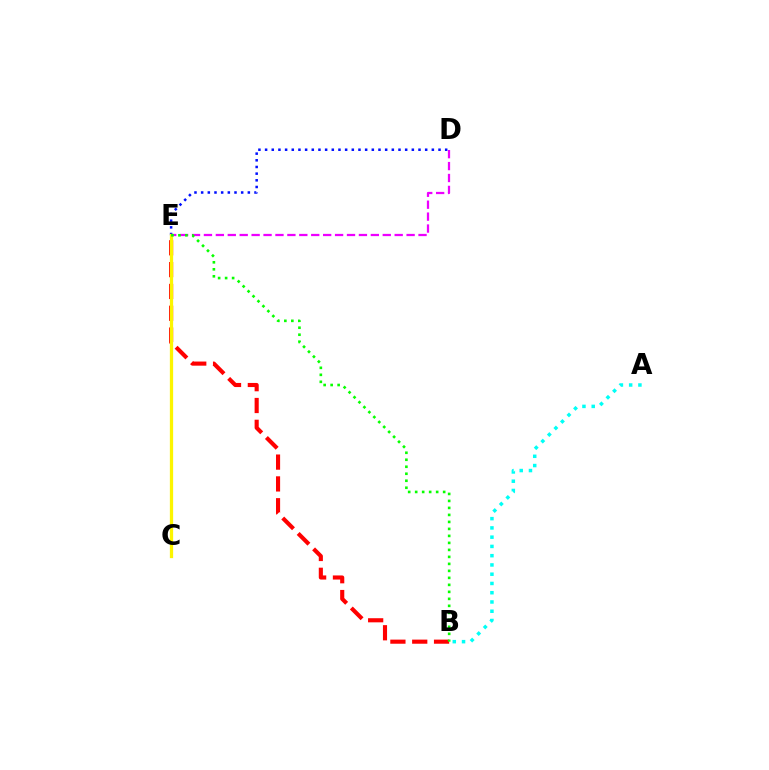{('D', 'E'): [{'color': '#0010ff', 'line_style': 'dotted', 'thickness': 1.81}, {'color': '#ee00ff', 'line_style': 'dashed', 'thickness': 1.62}], ('B', 'E'): [{'color': '#ff0000', 'line_style': 'dashed', 'thickness': 2.96}, {'color': '#08ff00', 'line_style': 'dotted', 'thickness': 1.9}], ('A', 'B'): [{'color': '#00fff6', 'line_style': 'dotted', 'thickness': 2.52}], ('C', 'E'): [{'color': '#fcf500', 'line_style': 'solid', 'thickness': 2.35}]}